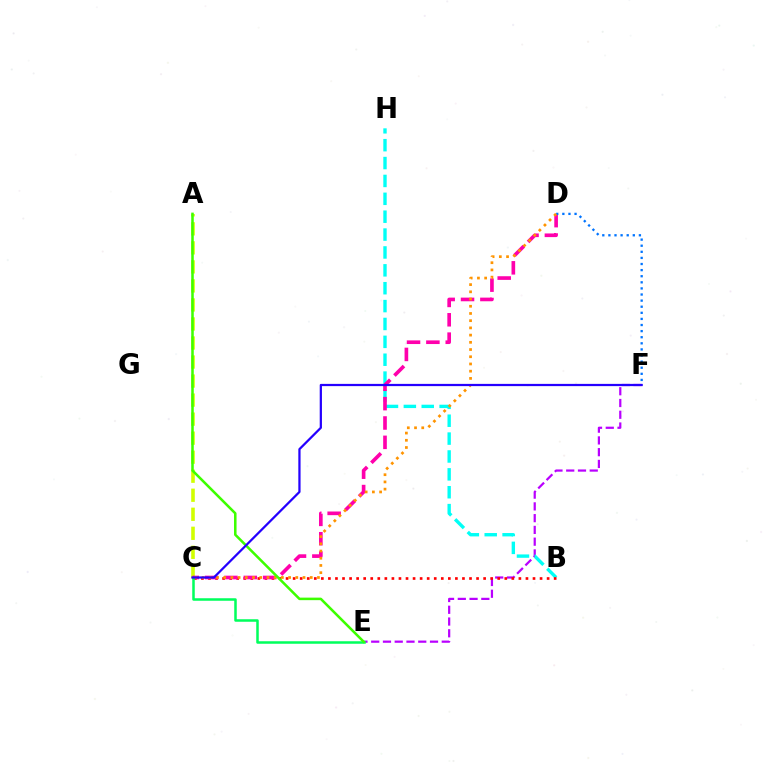{('A', 'C'): [{'color': '#d1ff00', 'line_style': 'dashed', 'thickness': 2.59}], ('E', 'F'): [{'color': '#b900ff', 'line_style': 'dashed', 'thickness': 1.6}], ('B', 'H'): [{'color': '#00fff6', 'line_style': 'dashed', 'thickness': 2.43}], ('B', 'C'): [{'color': '#ff0000', 'line_style': 'dotted', 'thickness': 1.92}], ('C', 'D'): [{'color': '#ff00ac', 'line_style': 'dashed', 'thickness': 2.63}, {'color': '#ff9400', 'line_style': 'dotted', 'thickness': 1.96}], ('D', 'F'): [{'color': '#0074ff', 'line_style': 'dotted', 'thickness': 1.66}], ('C', 'E'): [{'color': '#00ff5c', 'line_style': 'solid', 'thickness': 1.81}], ('A', 'E'): [{'color': '#3dff00', 'line_style': 'solid', 'thickness': 1.83}], ('C', 'F'): [{'color': '#2500ff', 'line_style': 'solid', 'thickness': 1.61}]}